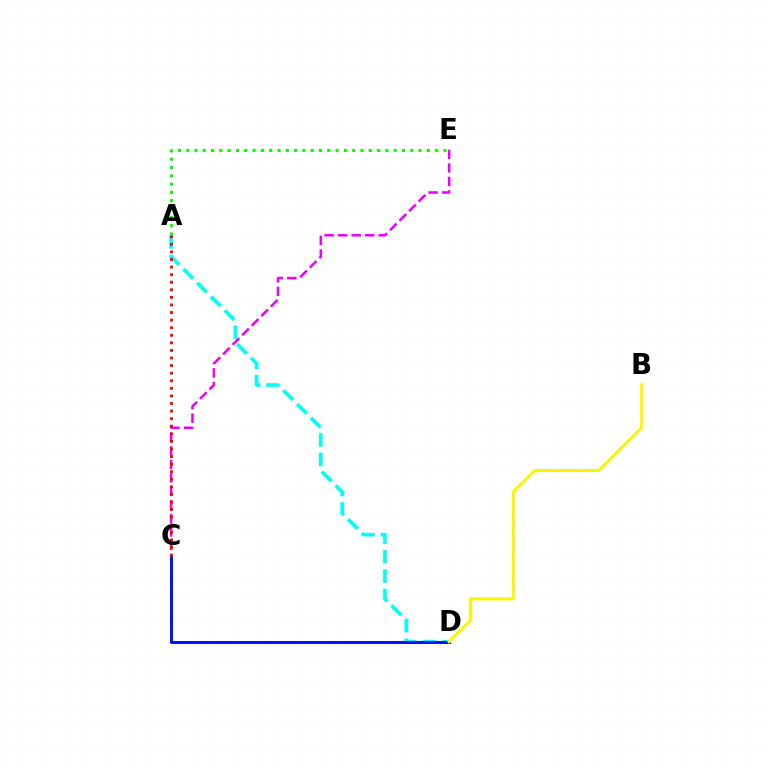{('A', 'E'): [{'color': '#08ff00', 'line_style': 'dotted', 'thickness': 2.26}], ('A', 'D'): [{'color': '#00fff6', 'line_style': 'dashed', 'thickness': 2.64}], ('C', 'E'): [{'color': '#ee00ff', 'line_style': 'dashed', 'thickness': 1.84}], ('C', 'D'): [{'color': '#0010ff', 'line_style': 'solid', 'thickness': 2.12}], ('A', 'C'): [{'color': '#ff0000', 'line_style': 'dotted', 'thickness': 2.06}], ('B', 'D'): [{'color': '#fcf500', 'line_style': 'solid', 'thickness': 2.19}]}